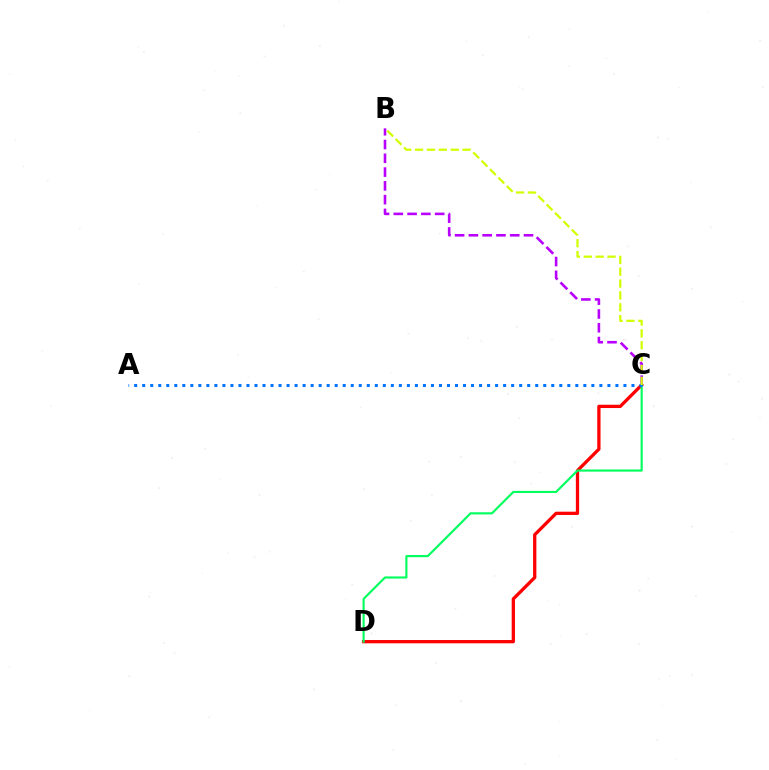{('B', 'C'): [{'color': '#b900ff', 'line_style': 'dashed', 'thickness': 1.87}, {'color': '#d1ff00', 'line_style': 'dashed', 'thickness': 1.61}], ('C', 'D'): [{'color': '#ff0000', 'line_style': 'solid', 'thickness': 2.36}, {'color': '#00ff5c', 'line_style': 'solid', 'thickness': 1.54}], ('A', 'C'): [{'color': '#0074ff', 'line_style': 'dotted', 'thickness': 2.18}]}